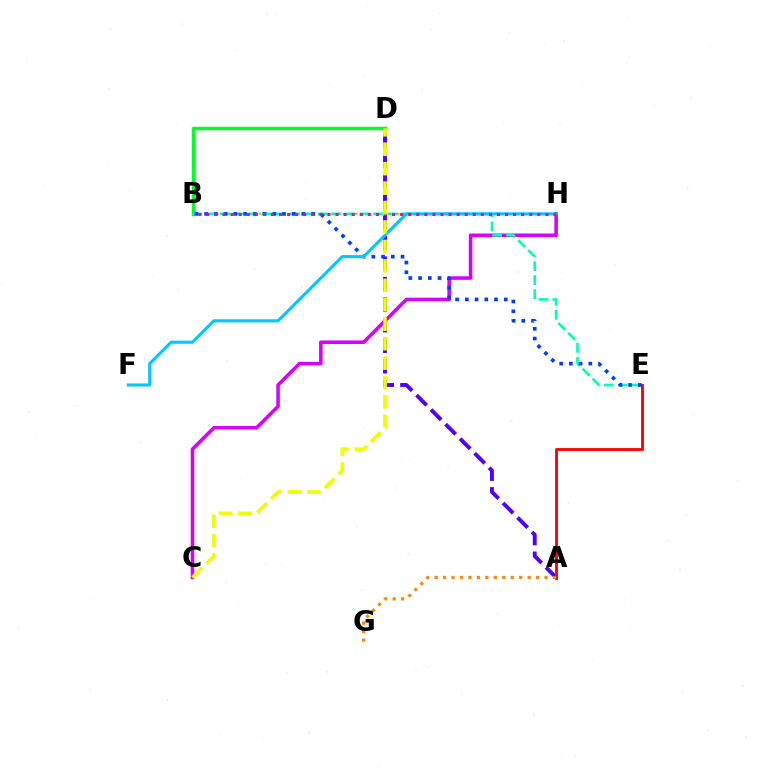{('B', 'H'): [{'color': '#66ff00', 'line_style': 'dotted', 'thickness': 1.64}, {'color': '#ff00a0', 'line_style': 'dotted', 'thickness': 2.19}], ('C', 'H'): [{'color': '#d600ff', 'line_style': 'solid', 'thickness': 2.57}], ('B', 'D'): [{'color': '#00ff27', 'line_style': 'solid', 'thickness': 2.49}], ('B', 'E'): [{'color': '#00ffaf', 'line_style': 'dashed', 'thickness': 1.9}, {'color': '#003fff', 'line_style': 'dotted', 'thickness': 2.64}], ('A', 'D'): [{'color': '#4f00ff', 'line_style': 'dashed', 'thickness': 2.79}], ('A', 'E'): [{'color': '#ff0000', 'line_style': 'solid', 'thickness': 2.06}], ('F', 'H'): [{'color': '#00c7ff', 'line_style': 'solid', 'thickness': 2.23}], ('C', 'D'): [{'color': '#eeff00', 'line_style': 'dashed', 'thickness': 2.64}], ('A', 'G'): [{'color': '#ff8800', 'line_style': 'dotted', 'thickness': 2.3}]}